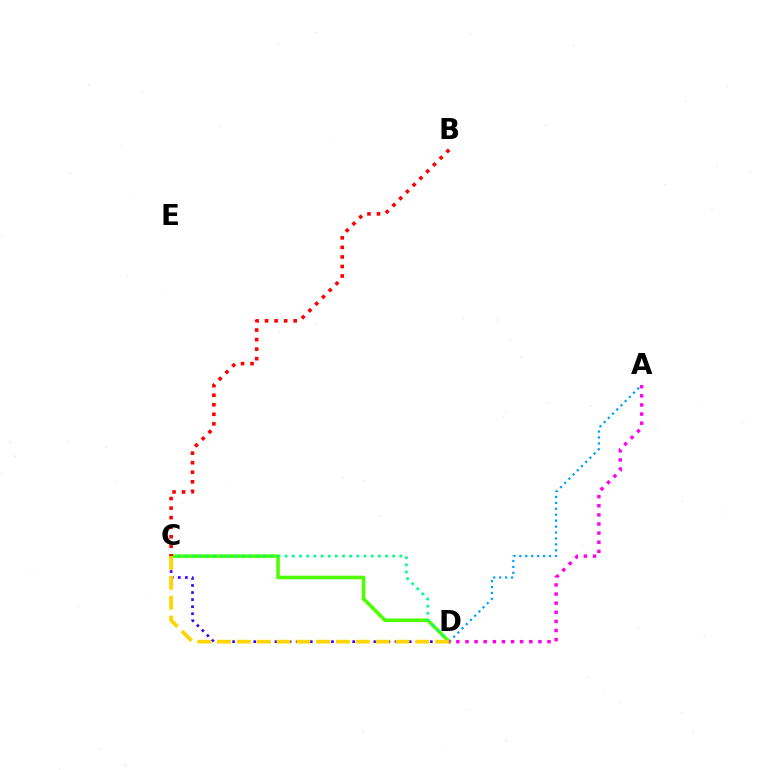{('A', 'D'): [{'color': '#009eff', 'line_style': 'dotted', 'thickness': 1.61}, {'color': '#ff00ed', 'line_style': 'dotted', 'thickness': 2.48}], ('C', 'D'): [{'color': '#3700ff', 'line_style': 'dotted', 'thickness': 1.92}, {'color': '#4fff00', 'line_style': 'solid', 'thickness': 2.59}, {'color': '#00ff86', 'line_style': 'dotted', 'thickness': 1.95}, {'color': '#ffd500', 'line_style': 'dashed', 'thickness': 2.69}], ('B', 'C'): [{'color': '#ff0000', 'line_style': 'dotted', 'thickness': 2.59}]}